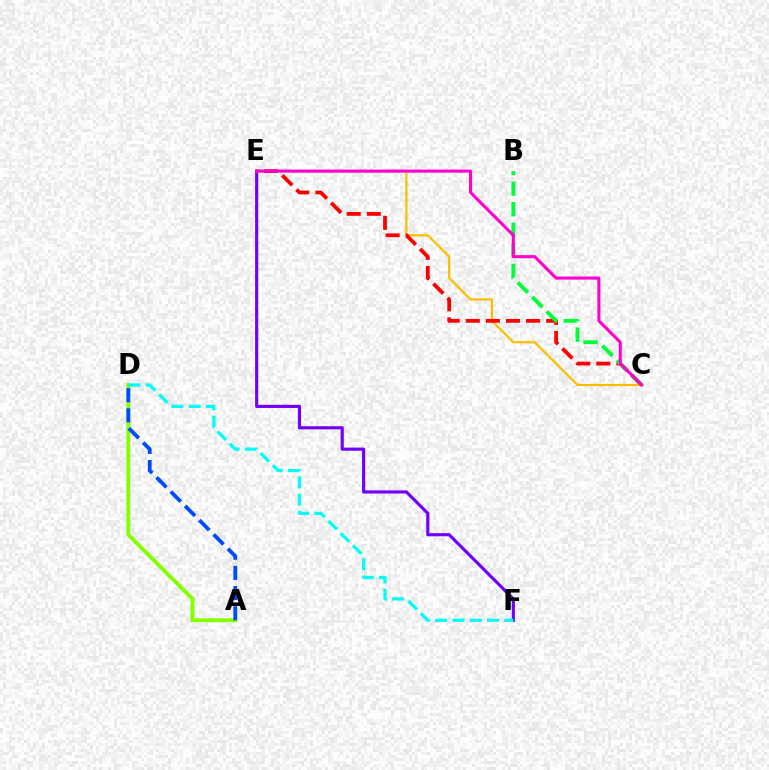{('E', 'F'): [{'color': '#7200ff', 'line_style': 'solid', 'thickness': 2.26}], ('C', 'E'): [{'color': '#ffbd00', 'line_style': 'solid', 'thickness': 1.59}, {'color': '#ff0000', 'line_style': 'dashed', 'thickness': 2.73}, {'color': '#ff00cf', 'line_style': 'solid', 'thickness': 2.21}], ('A', 'D'): [{'color': '#84ff00', 'line_style': 'solid', 'thickness': 2.8}, {'color': '#004bff', 'line_style': 'dashed', 'thickness': 2.74}], ('D', 'F'): [{'color': '#00fff6', 'line_style': 'dashed', 'thickness': 2.35}], ('B', 'C'): [{'color': '#00ff39', 'line_style': 'dashed', 'thickness': 2.79}]}